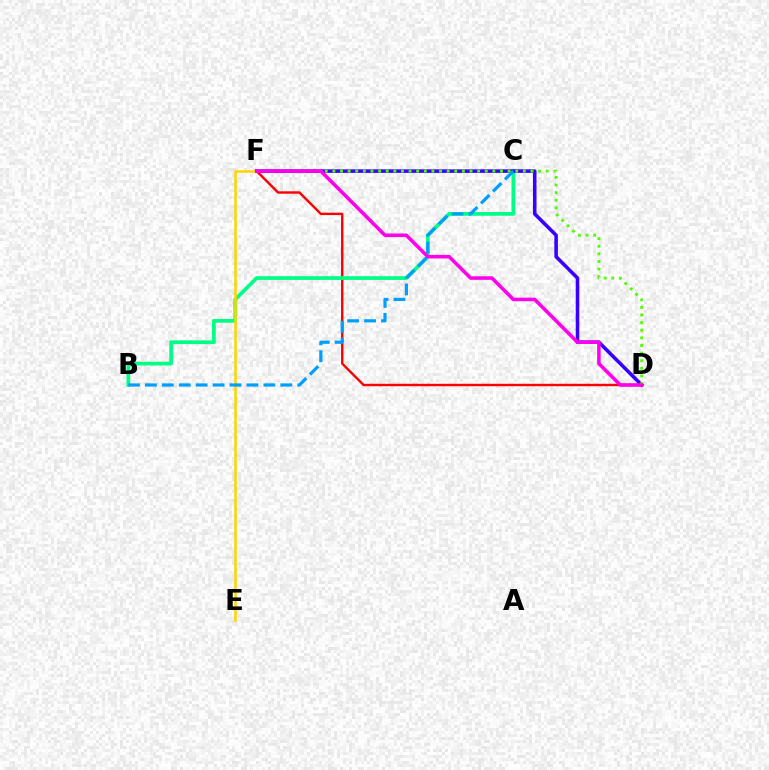{('D', 'F'): [{'color': '#ff0000', 'line_style': 'solid', 'thickness': 1.72}, {'color': '#3700ff', 'line_style': 'solid', 'thickness': 2.56}, {'color': '#4fff00', 'line_style': 'dotted', 'thickness': 2.07}, {'color': '#ff00ed', 'line_style': 'solid', 'thickness': 2.55}], ('B', 'C'): [{'color': '#00ff86', 'line_style': 'solid', 'thickness': 2.68}, {'color': '#009eff', 'line_style': 'dashed', 'thickness': 2.3}], ('E', 'F'): [{'color': '#ffd500', 'line_style': 'solid', 'thickness': 1.83}]}